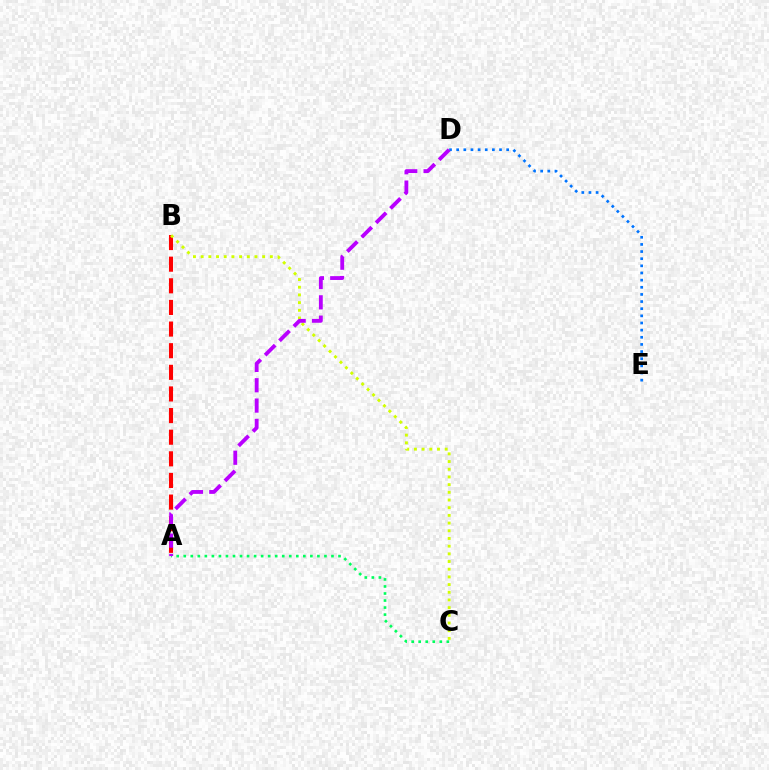{('A', 'B'): [{'color': '#ff0000', 'line_style': 'dashed', 'thickness': 2.94}], ('D', 'E'): [{'color': '#0074ff', 'line_style': 'dotted', 'thickness': 1.94}], ('B', 'C'): [{'color': '#d1ff00', 'line_style': 'dotted', 'thickness': 2.09}], ('A', 'C'): [{'color': '#00ff5c', 'line_style': 'dotted', 'thickness': 1.91}], ('A', 'D'): [{'color': '#b900ff', 'line_style': 'dashed', 'thickness': 2.76}]}